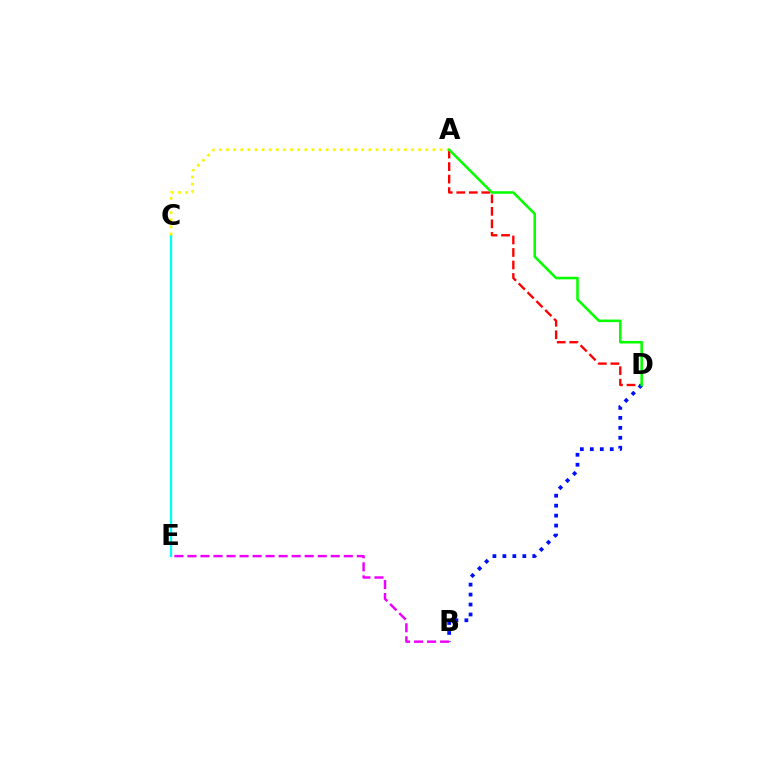{('A', 'D'): [{'color': '#ff0000', 'line_style': 'dashed', 'thickness': 1.7}, {'color': '#08ff00', 'line_style': 'solid', 'thickness': 1.85}], ('C', 'E'): [{'color': '#00fff6', 'line_style': 'solid', 'thickness': 1.68}], ('B', 'D'): [{'color': '#0010ff', 'line_style': 'dotted', 'thickness': 2.71}], ('A', 'C'): [{'color': '#fcf500', 'line_style': 'dotted', 'thickness': 1.93}], ('B', 'E'): [{'color': '#ee00ff', 'line_style': 'dashed', 'thickness': 1.77}]}